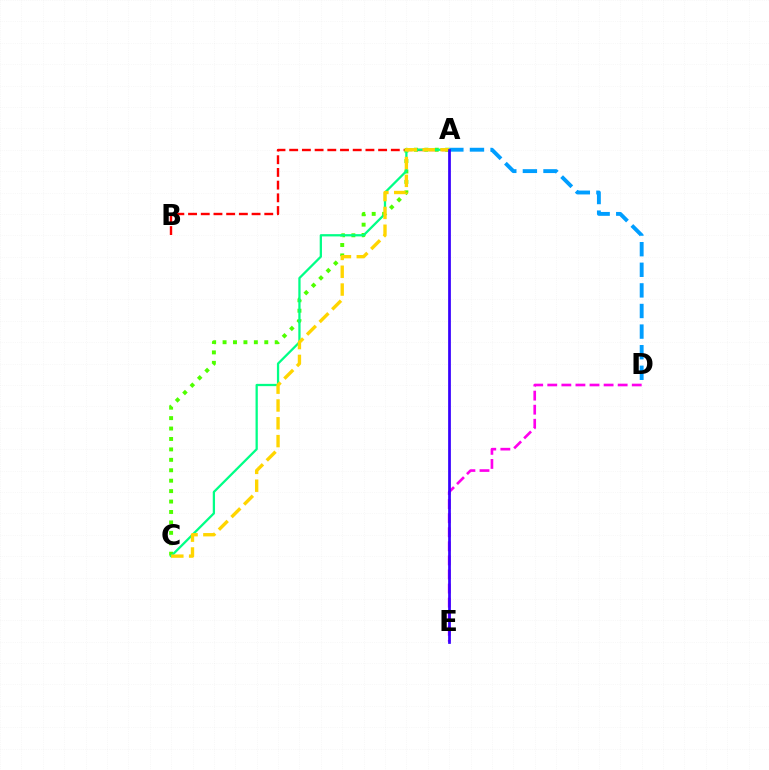{('A', 'B'): [{'color': '#ff0000', 'line_style': 'dashed', 'thickness': 1.73}], ('A', 'D'): [{'color': '#009eff', 'line_style': 'dashed', 'thickness': 2.8}], ('A', 'C'): [{'color': '#4fff00', 'line_style': 'dotted', 'thickness': 2.83}, {'color': '#00ff86', 'line_style': 'solid', 'thickness': 1.64}, {'color': '#ffd500', 'line_style': 'dashed', 'thickness': 2.42}], ('D', 'E'): [{'color': '#ff00ed', 'line_style': 'dashed', 'thickness': 1.91}], ('A', 'E'): [{'color': '#3700ff', 'line_style': 'solid', 'thickness': 1.97}]}